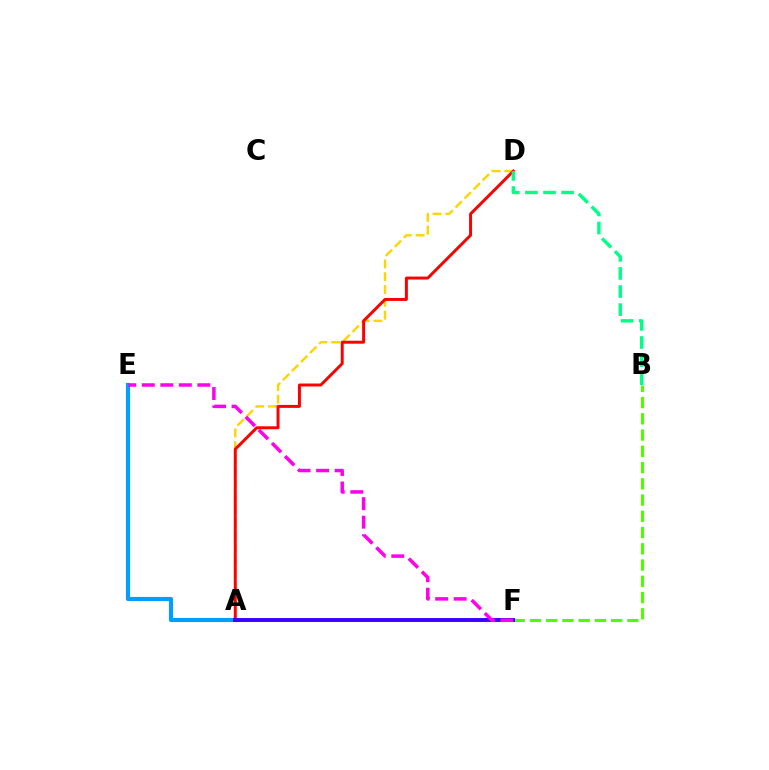{('B', 'F'): [{'color': '#4fff00', 'line_style': 'dashed', 'thickness': 2.21}], ('A', 'D'): [{'color': '#ffd500', 'line_style': 'dashed', 'thickness': 1.74}, {'color': '#ff0000', 'line_style': 'solid', 'thickness': 2.13}], ('A', 'E'): [{'color': '#009eff', 'line_style': 'solid', 'thickness': 2.98}], ('A', 'F'): [{'color': '#3700ff', 'line_style': 'solid', 'thickness': 2.82}], ('B', 'D'): [{'color': '#00ff86', 'line_style': 'dashed', 'thickness': 2.46}], ('E', 'F'): [{'color': '#ff00ed', 'line_style': 'dashed', 'thickness': 2.52}]}